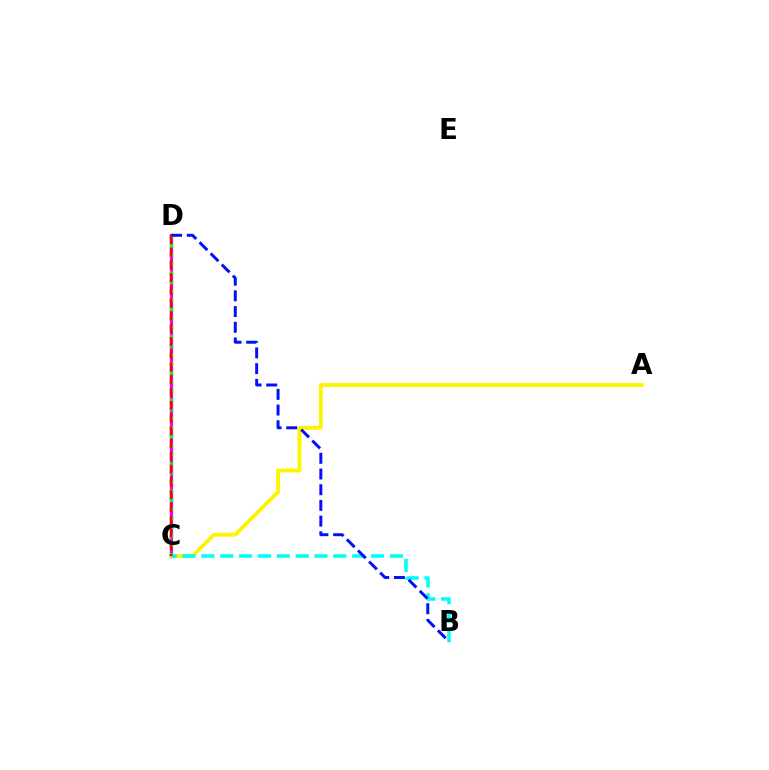{('C', 'D'): [{'color': '#ee00ff', 'line_style': 'solid', 'thickness': 2.36}, {'color': '#08ff00', 'line_style': 'dotted', 'thickness': 2.47}, {'color': '#ff0000', 'line_style': 'dashed', 'thickness': 1.73}], ('A', 'C'): [{'color': '#fcf500', 'line_style': 'solid', 'thickness': 2.76}], ('B', 'C'): [{'color': '#00fff6', 'line_style': 'dashed', 'thickness': 2.56}], ('B', 'D'): [{'color': '#0010ff', 'line_style': 'dashed', 'thickness': 2.13}]}